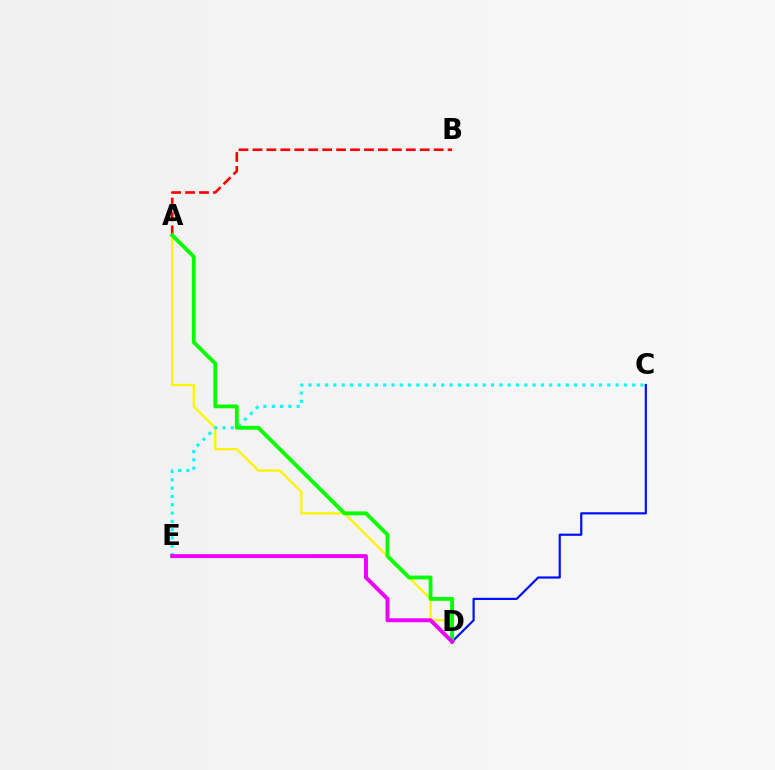{('C', 'D'): [{'color': '#0010ff', 'line_style': 'solid', 'thickness': 1.58}], ('A', 'D'): [{'color': '#fcf500', 'line_style': 'solid', 'thickness': 1.66}, {'color': '#08ff00', 'line_style': 'solid', 'thickness': 2.77}], ('A', 'B'): [{'color': '#ff0000', 'line_style': 'dashed', 'thickness': 1.89}], ('C', 'E'): [{'color': '#00fff6', 'line_style': 'dotted', 'thickness': 2.25}], ('D', 'E'): [{'color': '#ee00ff', 'line_style': 'solid', 'thickness': 2.84}]}